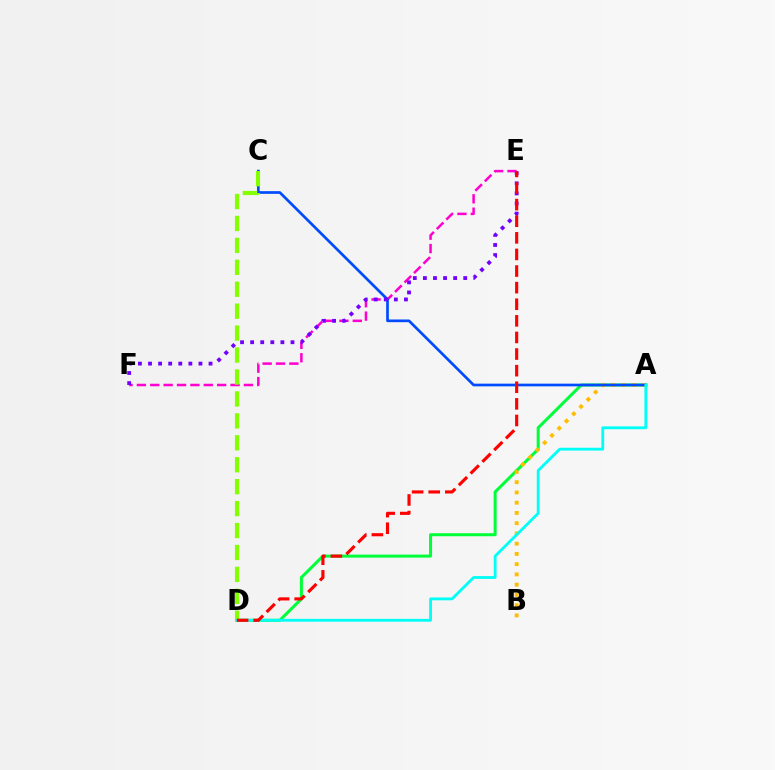{('A', 'D'): [{'color': '#00ff39', 'line_style': 'solid', 'thickness': 2.17}, {'color': '#00fff6', 'line_style': 'solid', 'thickness': 2.04}], ('A', 'B'): [{'color': '#ffbd00', 'line_style': 'dotted', 'thickness': 2.78}], ('E', 'F'): [{'color': '#ff00cf', 'line_style': 'dashed', 'thickness': 1.82}, {'color': '#7200ff', 'line_style': 'dotted', 'thickness': 2.74}], ('A', 'C'): [{'color': '#004bff', 'line_style': 'solid', 'thickness': 1.94}], ('C', 'D'): [{'color': '#84ff00', 'line_style': 'dashed', 'thickness': 2.98}], ('D', 'E'): [{'color': '#ff0000', 'line_style': 'dashed', 'thickness': 2.26}]}